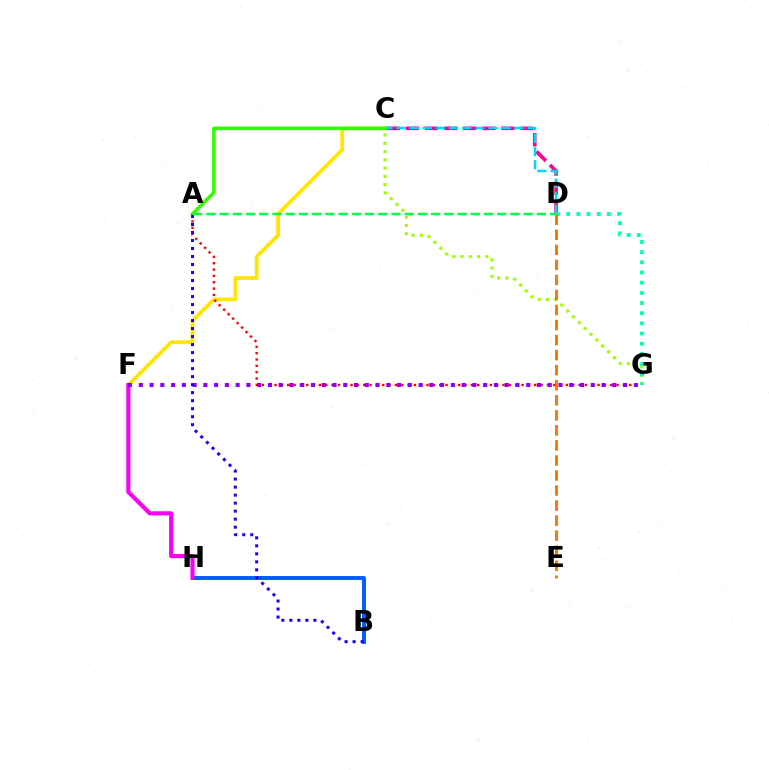{('C', 'F'): [{'color': '#ffe600', 'line_style': 'solid', 'thickness': 2.7}], ('C', 'D'): [{'color': '#ff0088', 'line_style': 'dashed', 'thickness': 2.59}, {'color': '#00d3ff', 'line_style': 'dashed', 'thickness': 1.78}], ('A', 'D'): [{'color': '#00ff45', 'line_style': 'dashed', 'thickness': 1.8}], ('C', 'G'): [{'color': '#a2ff00', 'line_style': 'dotted', 'thickness': 2.25}], ('A', 'G'): [{'color': '#ff0000', 'line_style': 'dotted', 'thickness': 1.72}], ('D', 'G'): [{'color': '#00ffbb', 'line_style': 'dotted', 'thickness': 2.77}], ('D', 'E'): [{'color': '#ff7000', 'line_style': 'dashed', 'thickness': 2.04}], ('B', 'H'): [{'color': '#005dff', 'line_style': 'solid', 'thickness': 2.82}], ('F', 'H'): [{'color': '#fa00f9', 'line_style': 'solid', 'thickness': 2.97}], ('F', 'G'): [{'color': '#8a00ff', 'line_style': 'dotted', 'thickness': 2.92}], ('A', 'C'): [{'color': '#31ff00', 'line_style': 'solid', 'thickness': 2.56}], ('A', 'B'): [{'color': '#1900ff', 'line_style': 'dotted', 'thickness': 2.18}]}